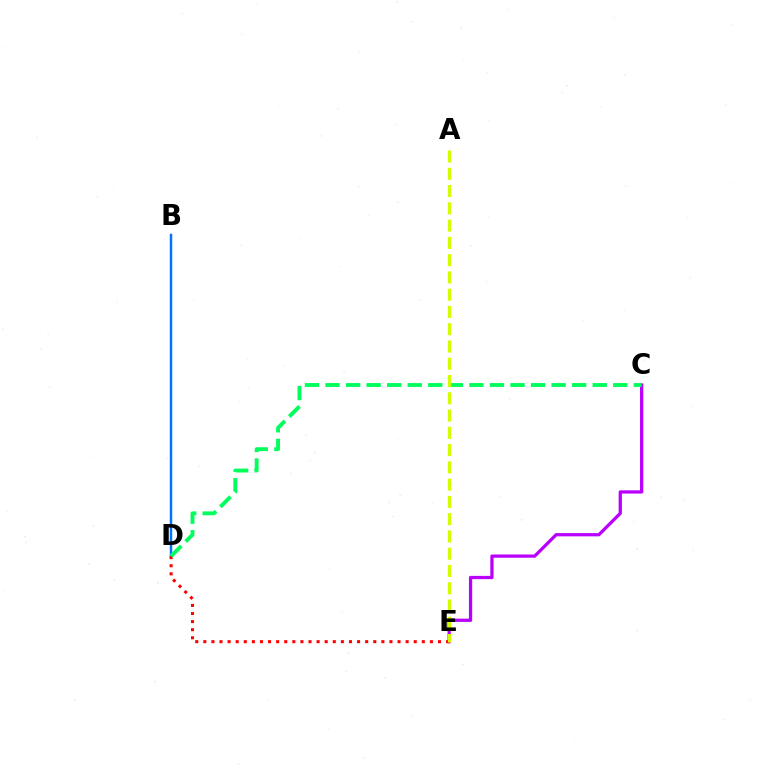{('B', 'D'): [{'color': '#0074ff', 'line_style': 'solid', 'thickness': 1.79}], ('C', 'E'): [{'color': '#b900ff', 'line_style': 'solid', 'thickness': 2.34}], ('D', 'E'): [{'color': '#ff0000', 'line_style': 'dotted', 'thickness': 2.2}], ('C', 'D'): [{'color': '#00ff5c', 'line_style': 'dashed', 'thickness': 2.79}], ('A', 'E'): [{'color': '#d1ff00', 'line_style': 'dashed', 'thickness': 2.35}]}